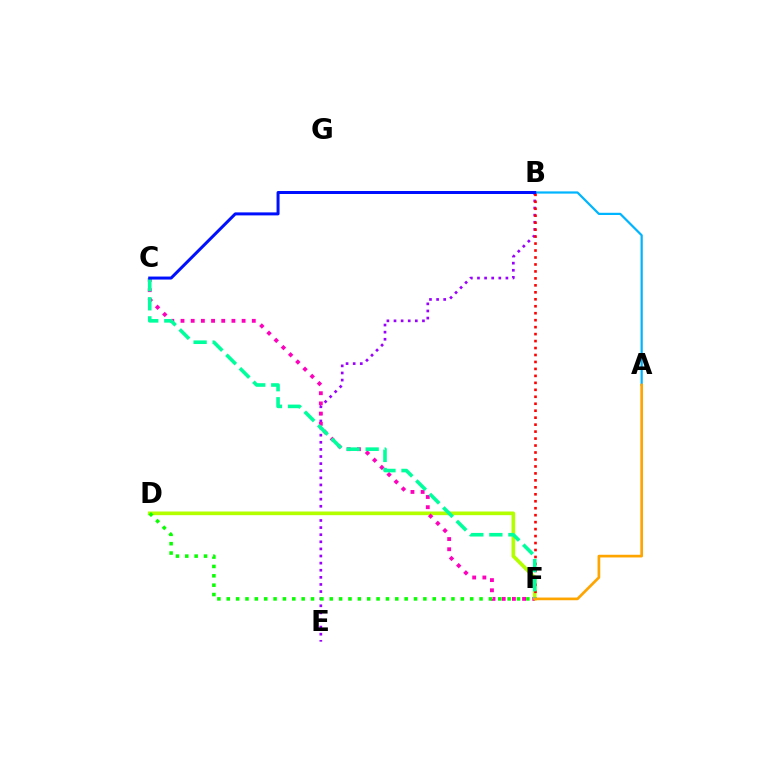{('B', 'E'): [{'color': '#9b00ff', 'line_style': 'dotted', 'thickness': 1.93}], ('D', 'F'): [{'color': '#b3ff00', 'line_style': 'solid', 'thickness': 2.63}, {'color': '#08ff00', 'line_style': 'dotted', 'thickness': 2.54}], ('C', 'F'): [{'color': '#ff00bd', 'line_style': 'dotted', 'thickness': 2.77}, {'color': '#00ff9d', 'line_style': 'dashed', 'thickness': 2.59}], ('A', 'B'): [{'color': '#00b5ff', 'line_style': 'solid', 'thickness': 1.6}], ('B', 'F'): [{'color': '#ff0000', 'line_style': 'dotted', 'thickness': 1.89}], ('A', 'F'): [{'color': '#ffa500', 'line_style': 'solid', 'thickness': 1.94}], ('B', 'C'): [{'color': '#0010ff', 'line_style': 'solid', 'thickness': 2.16}]}